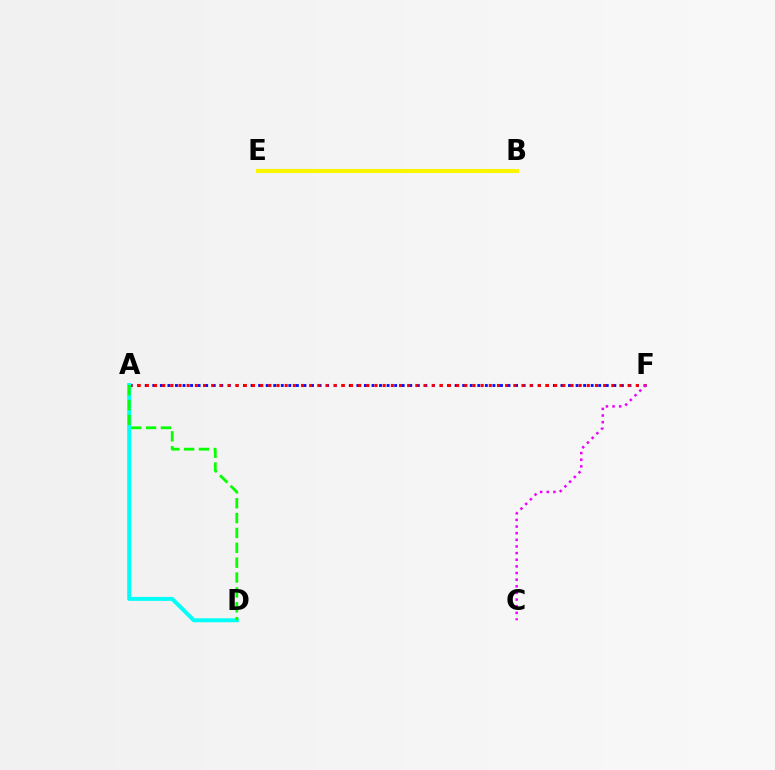{('A', 'F'): [{'color': '#0010ff', 'line_style': 'dotted', 'thickness': 2.05}, {'color': '#ff0000', 'line_style': 'dotted', 'thickness': 2.22}], ('B', 'E'): [{'color': '#fcf500', 'line_style': 'solid', 'thickness': 2.91}], ('A', 'D'): [{'color': '#00fff6', 'line_style': 'solid', 'thickness': 2.83}, {'color': '#08ff00', 'line_style': 'dashed', 'thickness': 2.02}], ('C', 'F'): [{'color': '#ee00ff', 'line_style': 'dotted', 'thickness': 1.8}]}